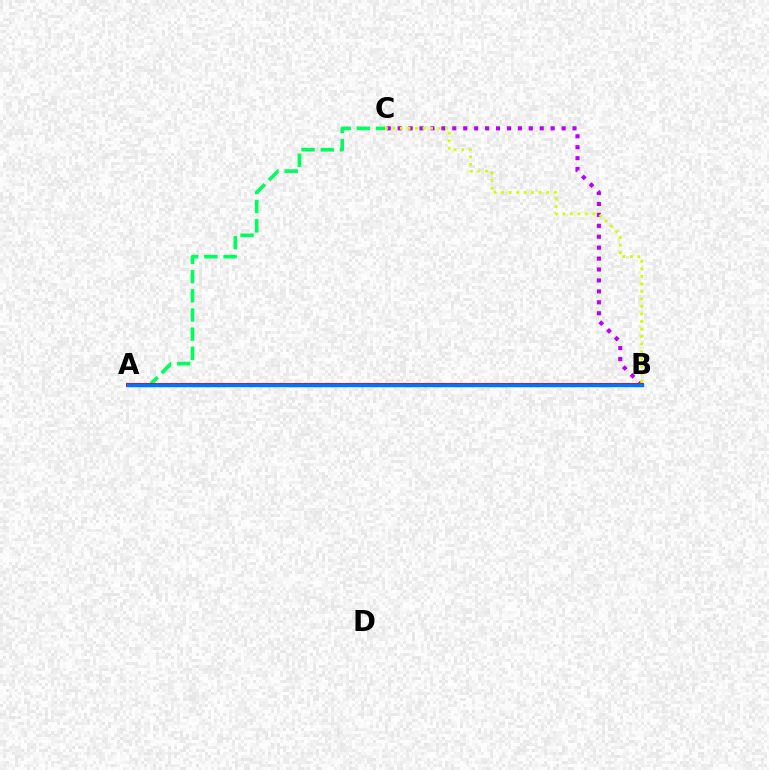{('B', 'C'): [{'color': '#b900ff', 'line_style': 'dotted', 'thickness': 2.97}, {'color': '#d1ff00', 'line_style': 'dotted', 'thickness': 2.04}], ('A', 'C'): [{'color': '#00ff5c', 'line_style': 'dashed', 'thickness': 2.6}], ('A', 'B'): [{'color': '#ff0000', 'line_style': 'solid', 'thickness': 2.85}, {'color': '#0074ff', 'line_style': 'solid', 'thickness': 2.48}]}